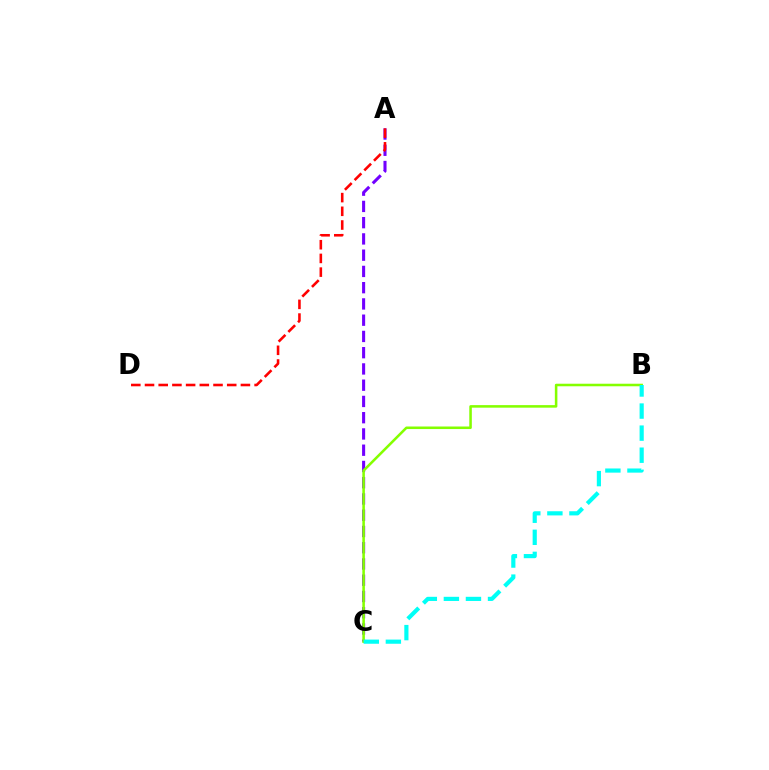{('A', 'C'): [{'color': '#7200ff', 'line_style': 'dashed', 'thickness': 2.21}], ('A', 'D'): [{'color': '#ff0000', 'line_style': 'dashed', 'thickness': 1.86}], ('B', 'C'): [{'color': '#84ff00', 'line_style': 'solid', 'thickness': 1.83}, {'color': '#00fff6', 'line_style': 'dashed', 'thickness': 3.0}]}